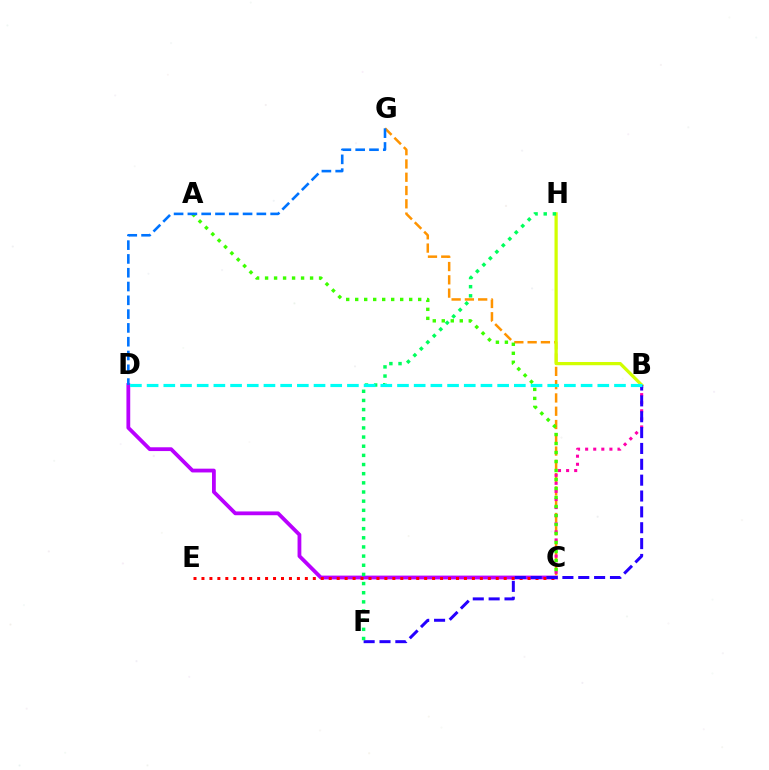{('C', 'D'): [{'color': '#b900ff', 'line_style': 'solid', 'thickness': 2.73}], ('C', 'G'): [{'color': '#ff9400', 'line_style': 'dashed', 'thickness': 1.8}], ('B', 'H'): [{'color': '#d1ff00', 'line_style': 'solid', 'thickness': 2.33}], ('B', 'C'): [{'color': '#ff00ac', 'line_style': 'dotted', 'thickness': 2.2}], ('A', 'C'): [{'color': '#3dff00', 'line_style': 'dotted', 'thickness': 2.44}], ('C', 'E'): [{'color': '#ff0000', 'line_style': 'dotted', 'thickness': 2.16}], ('B', 'F'): [{'color': '#2500ff', 'line_style': 'dashed', 'thickness': 2.15}], ('F', 'H'): [{'color': '#00ff5c', 'line_style': 'dotted', 'thickness': 2.49}], ('B', 'D'): [{'color': '#00fff6', 'line_style': 'dashed', 'thickness': 2.27}], ('D', 'G'): [{'color': '#0074ff', 'line_style': 'dashed', 'thickness': 1.87}]}